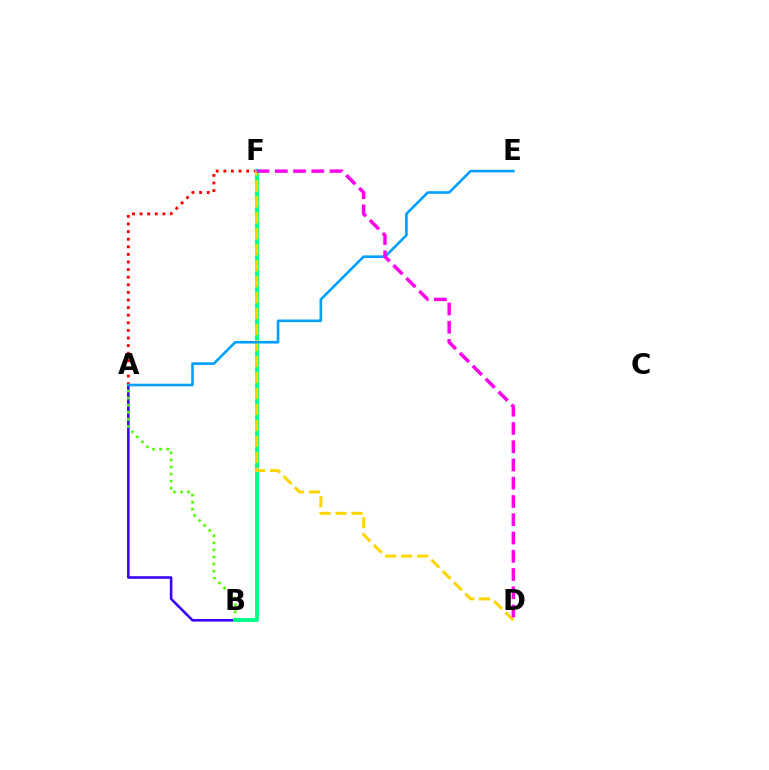{('A', 'B'): [{'color': '#3700ff', 'line_style': 'solid', 'thickness': 1.85}, {'color': '#4fff00', 'line_style': 'dotted', 'thickness': 1.92}], ('A', 'F'): [{'color': '#ff0000', 'line_style': 'dotted', 'thickness': 2.07}], ('B', 'F'): [{'color': '#00ff86', 'line_style': 'solid', 'thickness': 2.81}], ('D', 'F'): [{'color': '#ffd500', 'line_style': 'dashed', 'thickness': 2.17}, {'color': '#ff00ed', 'line_style': 'dashed', 'thickness': 2.48}], ('A', 'E'): [{'color': '#009eff', 'line_style': 'solid', 'thickness': 1.87}]}